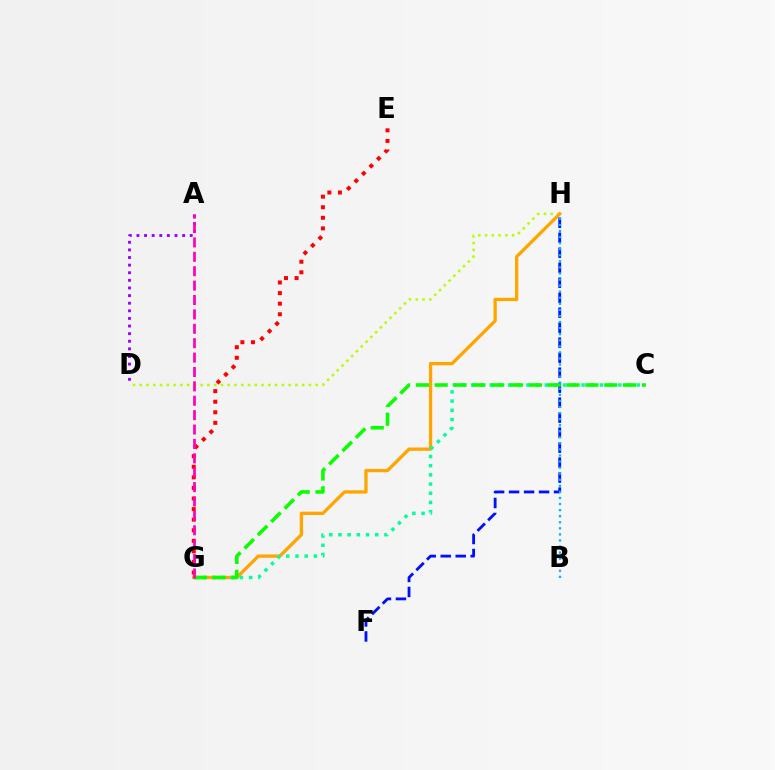{('E', 'G'): [{'color': '#ff0000', 'line_style': 'dotted', 'thickness': 2.87}], ('D', 'H'): [{'color': '#b3ff00', 'line_style': 'dotted', 'thickness': 1.84}], ('G', 'H'): [{'color': '#ffa500', 'line_style': 'solid', 'thickness': 2.38}], ('C', 'G'): [{'color': '#00ff9d', 'line_style': 'dotted', 'thickness': 2.5}, {'color': '#08ff00', 'line_style': 'dashed', 'thickness': 2.56}], ('F', 'H'): [{'color': '#0010ff', 'line_style': 'dashed', 'thickness': 2.04}], ('A', 'D'): [{'color': '#9b00ff', 'line_style': 'dotted', 'thickness': 2.07}], ('A', 'G'): [{'color': '#ff00bd', 'line_style': 'dashed', 'thickness': 1.96}], ('B', 'H'): [{'color': '#00b5ff', 'line_style': 'dotted', 'thickness': 1.65}]}